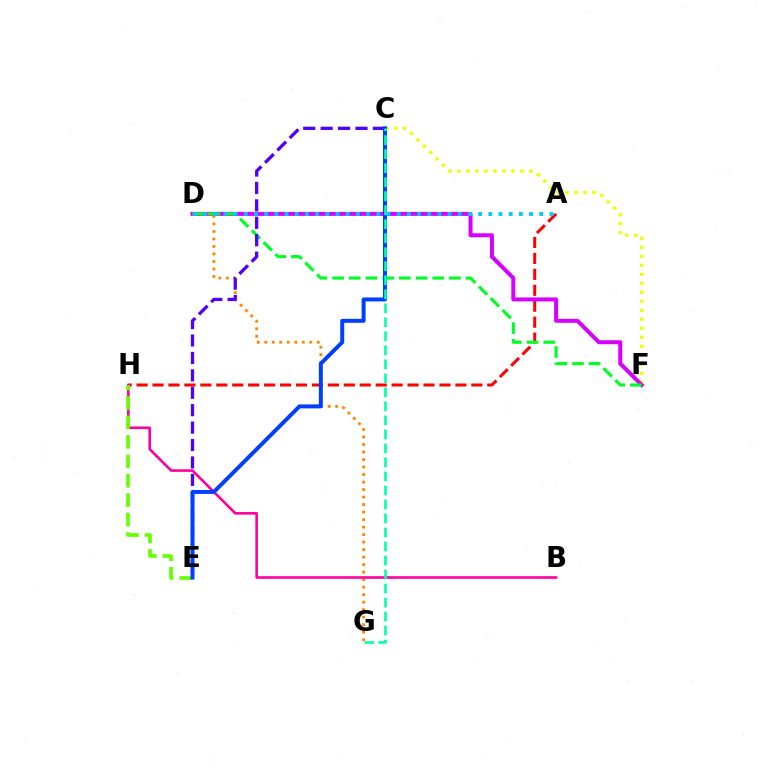{('A', 'H'): [{'color': '#ff0000', 'line_style': 'dashed', 'thickness': 2.17}], ('C', 'F'): [{'color': '#eeff00', 'line_style': 'dotted', 'thickness': 2.44}], ('D', 'F'): [{'color': '#d600ff', 'line_style': 'solid', 'thickness': 2.88}, {'color': '#00ff27', 'line_style': 'dashed', 'thickness': 2.27}], ('D', 'G'): [{'color': '#ff8800', 'line_style': 'dotted', 'thickness': 2.04}], ('C', 'E'): [{'color': '#4f00ff', 'line_style': 'dashed', 'thickness': 2.37}, {'color': '#003fff', 'line_style': 'solid', 'thickness': 2.85}], ('B', 'H'): [{'color': '#ff00a0', 'line_style': 'solid', 'thickness': 1.89}], ('E', 'H'): [{'color': '#66ff00', 'line_style': 'dashed', 'thickness': 2.64}], ('A', 'D'): [{'color': '#00c7ff', 'line_style': 'dotted', 'thickness': 2.77}], ('C', 'G'): [{'color': '#00ffaf', 'line_style': 'dashed', 'thickness': 1.9}]}